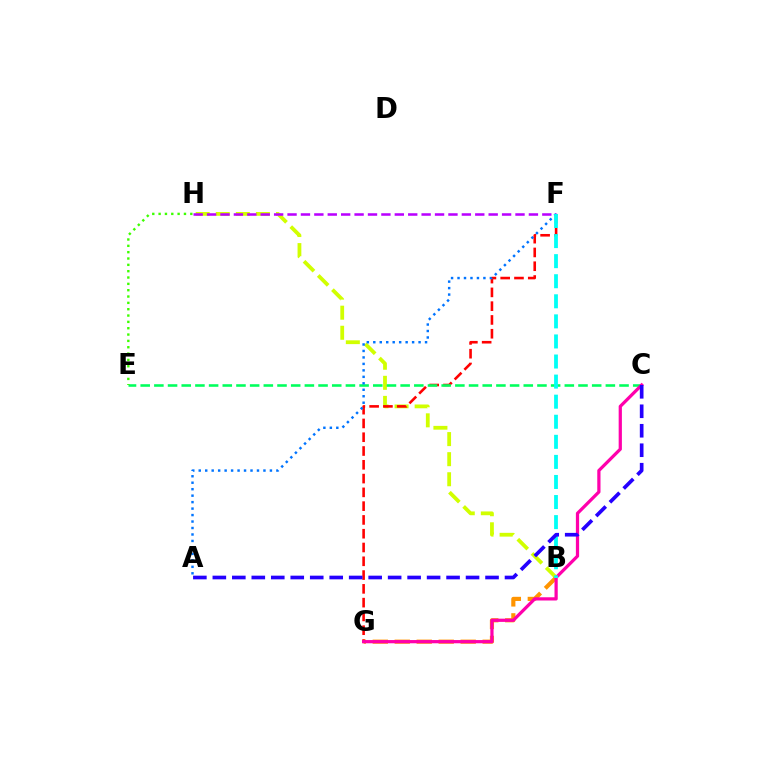{('B', 'H'): [{'color': '#d1ff00', 'line_style': 'dashed', 'thickness': 2.73}], ('F', 'G'): [{'color': '#ff0000', 'line_style': 'dashed', 'thickness': 1.87}], ('C', 'E'): [{'color': '#00ff5c', 'line_style': 'dashed', 'thickness': 1.86}], ('B', 'G'): [{'color': '#ff9400', 'line_style': 'dashed', 'thickness': 2.99}], ('A', 'F'): [{'color': '#0074ff', 'line_style': 'dotted', 'thickness': 1.76}], ('C', 'G'): [{'color': '#ff00ac', 'line_style': 'solid', 'thickness': 2.33}], ('F', 'H'): [{'color': '#b900ff', 'line_style': 'dashed', 'thickness': 1.82}], ('B', 'F'): [{'color': '#00fff6', 'line_style': 'dashed', 'thickness': 2.73}], ('E', 'H'): [{'color': '#3dff00', 'line_style': 'dotted', 'thickness': 1.72}], ('A', 'C'): [{'color': '#2500ff', 'line_style': 'dashed', 'thickness': 2.65}]}